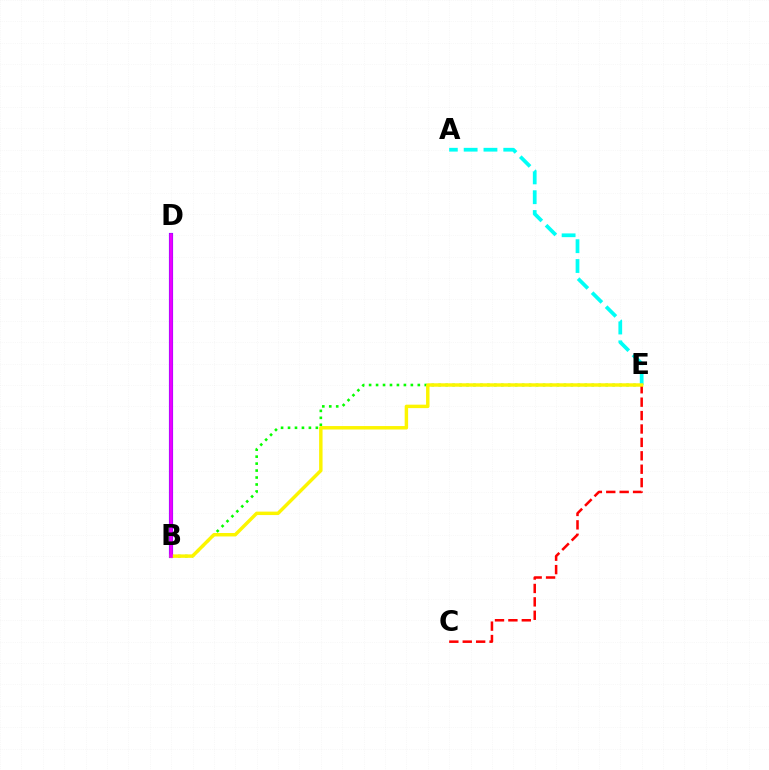{('B', 'E'): [{'color': '#08ff00', 'line_style': 'dotted', 'thickness': 1.89}, {'color': '#fcf500', 'line_style': 'solid', 'thickness': 2.48}], ('C', 'E'): [{'color': '#ff0000', 'line_style': 'dashed', 'thickness': 1.82}], ('B', 'D'): [{'color': '#0010ff', 'line_style': 'solid', 'thickness': 2.96}, {'color': '#ee00ff', 'line_style': 'solid', 'thickness': 2.62}], ('A', 'E'): [{'color': '#00fff6', 'line_style': 'dashed', 'thickness': 2.69}]}